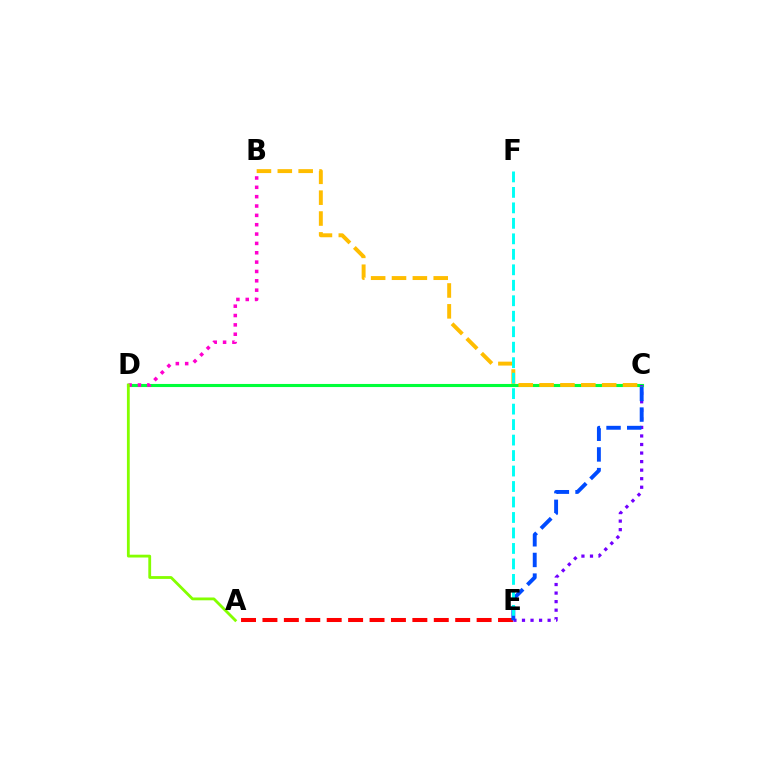{('C', 'D'): [{'color': '#00ff39', 'line_style': 'solid', 'thickness': 2.23}], ('A', 'E'): [{'color': '#ff0000', 'line_style': 'dashed', 'thickness': 2.91}], ('C', 'E'): [{'color': '#7200ff', 'line_style': 'dotted', 'thickness': 2.32}, {'color': '#004bff', 'line_style': 'dashed', 'thickness': 2.81}], ('B', 'D'): [{'color': '#ff00cf', 'line_style': 'dotted', 'thickness': 2.54}], ('B', 'C'): [{'color': '#ffbd00', 'line_style': 'dashed', 'thickness': 2.83}], ('A', 'D'): [{'color': '#84ff00', 'line_style': 'solid', 'thickness': 2.02}], ('E', 'F'): [{'color': '#00fff6', 'line_style': 'dashed', 'thickness': 2.1}]}